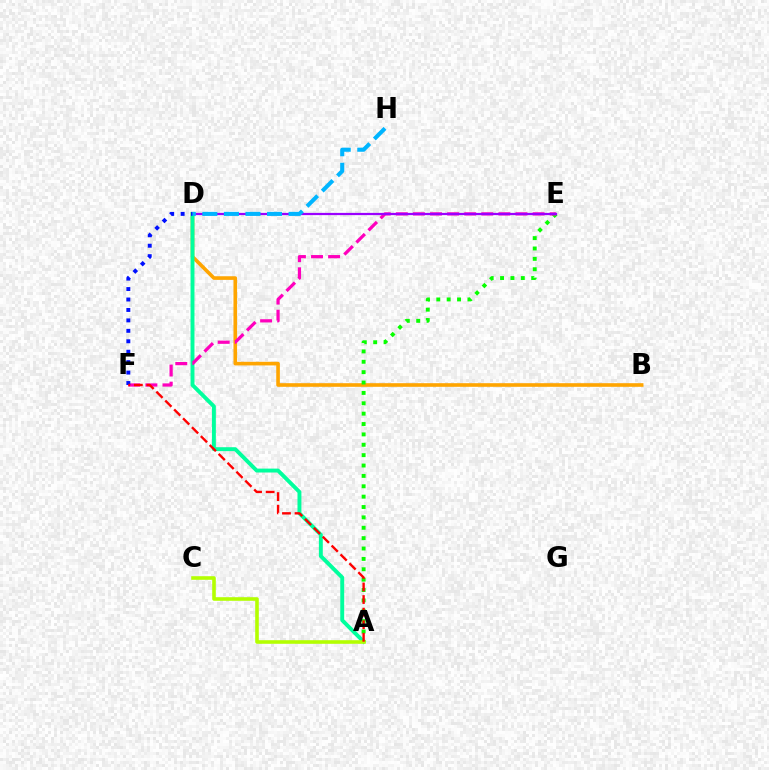{('B', 'D'): [{'color': '#ffa500', 'line_style': 'solid', 'thickness': 2.61}], ('A', 'D'): [{'color': '#00ff9d', 'line_style': 'solid', 'thickness': 2.82}], ('A', 'E'): [{'color': '#08ff00', 'line_style': 'dotted', 'thickness': 2.82}], ('E', 'F'): [{'color': '#ff00bd', 'line_style': 'dashed', 'thickness': 2.32}], ('A', 'C'): [{'color': '#b3ff00', 'line_style': 'solid', 'thickness': 2.59}], ('D', 'E'): [{'color': '#9b00ff', 'line_style': 'solid', 'thickness': 1.6}], ('D', 'F'): [{'color': '#0010ff', 'line_style': 'dotted', 'thickness': 2.84}], ('A', 'F'): [{'color': '#ff0000', 'line_style': 'dashed', 'thickness': 1.71}], ('D', 'H'): [{'color': '#00b5ff', 'line_style': 'dashed', 'thickness': 2.93}]}